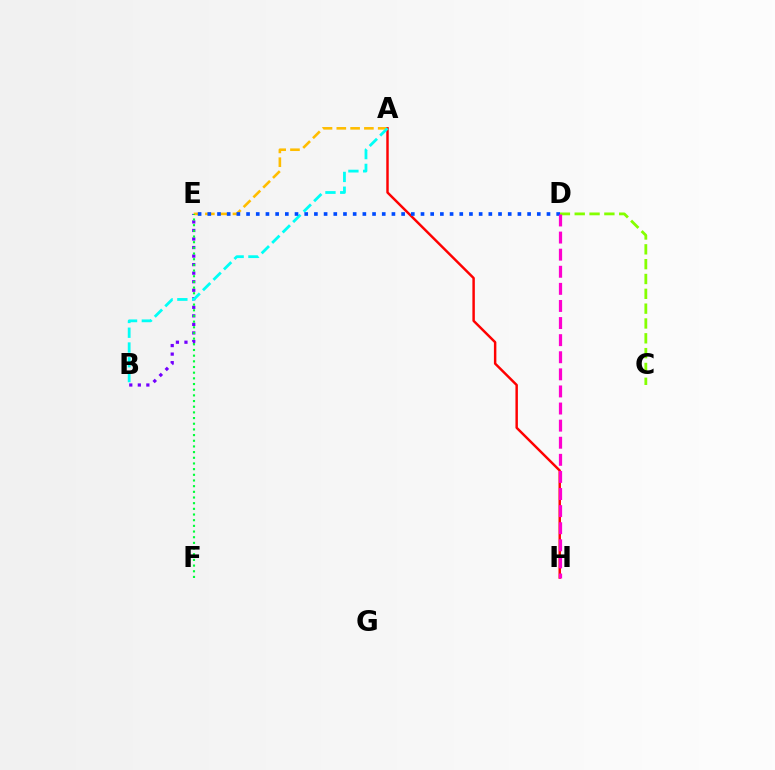{('B', 'E'): [{'color': '#7200ff', 'line_style': 'dotted', 'thickness': 2.32}], ('C', 'D'): [{'color': '#84ff00', 'line_style': 'dashed', 'thickness': 2.01}], ('A', 'E'): [{'color': '#ffbd00', 'line_style': 'dashed', 'thickness': 1.87}], ('E', 'F'): [{'color': '#00ff39', 'line_style': 'dotted', 'thickness': 1.54}], ('A', 'H'): [{'color': '#ff0000', 'line_style': 'solid', 'thickness': 1.77}], ('A', 'B'): [{'color': '#00fff6', 'line_style': 'dashed', 'thickness': 2.01}], ('D', 'E'): [{'color': '#004bff', 'line_style': 'dotted', 'thickness': 2.63}], ('D', 'H'): [{'color': '#ff00cf', 'line_style': 'dashed', 'thickness': 2.32}]}